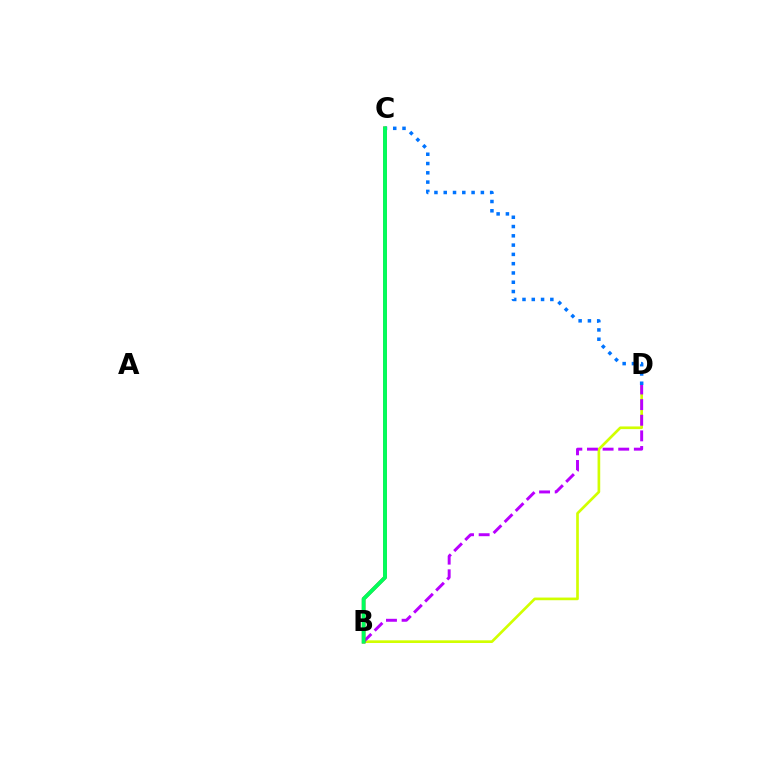{('B', 'D'): [{'color': '#d1ff00', 'line_style': 'solid', 'thickness': 1.92}, {'color': '#b900ff', 'line_style': 'dashed', 'thickness': 2.12}], ('B', 'C'): [{'color': '#ff0000', 'line_style': 'solid', 'thickness': 2.48}, {'color': '#00ff5c', 'line_style': 'solid', 'thickness': 2.78}], ('C', 'D'): [{'color': '#0074ff', 'line_style': 'dotted', 'thickness': 2.52}]}